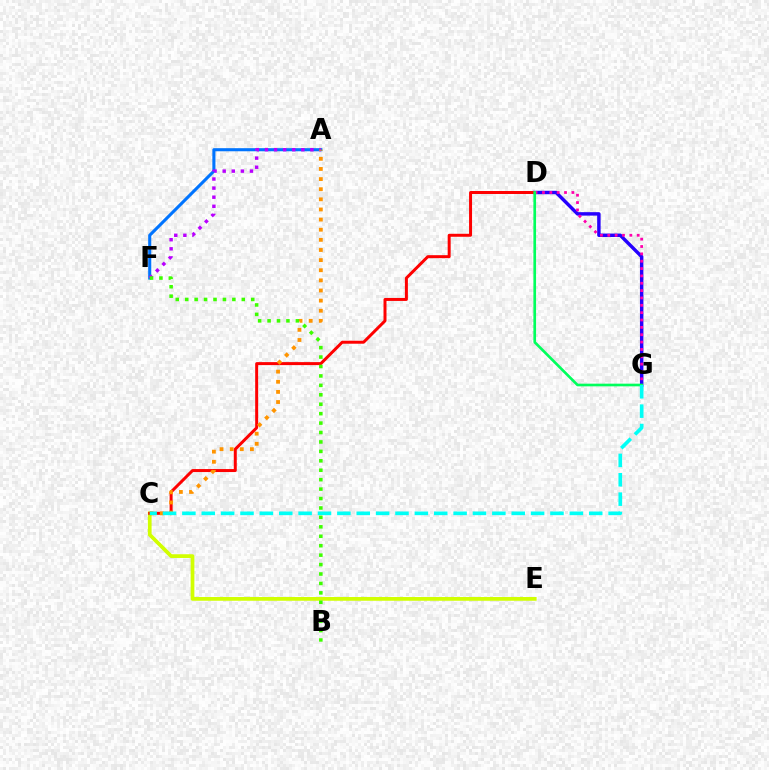{('D', 'G'): [{'color': '#2500ff', 'line_style': 'solid', 'thickness': 2.48}, {'color': '#ff00ac', 'line_style': 'dotted', 'thickness': 2.0}, {'color': '#00ff5c', 'line_style': 'solid', 'thickness': 1.92}], ('C', 'E'): [{'color': '#d1ff00', 'line_style': 'solid', 'thickness': 2.69}], ('C', 'D'): [{'color': '#ff0000', 'line_style': 'solid', 'thickness': 2.15}], ('A', 'F'): [{'color': '#0074ff', 'line_style': 'solid', 'thickness': 2.22}, {'color': '#b900ff', 'line_style': 'dotted', 'thickness': 2.47}], ('A', 'C'): [{'color': '#ff9400', 'line_style': 'dotted', 'thickness': 2.75}], ('C', 'G'): [{'color': '#00fff6', 'line_style': 'dashed', 'thickness': 2.63}], ('B', 'F'): [{'color': '#3dff00', 'line_style': 'dotted', 'thickness': 2.56}]}